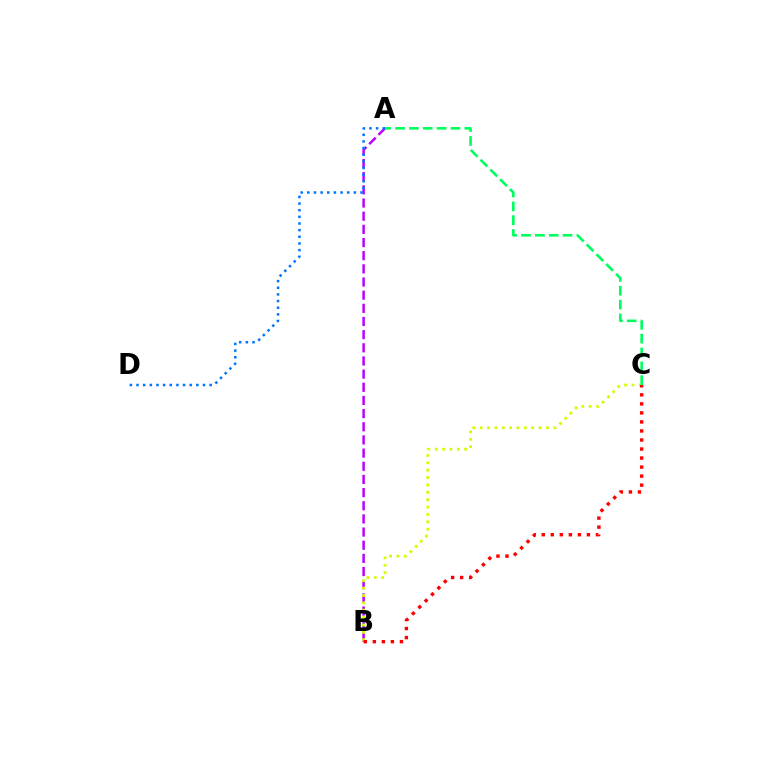{('A', 'B'): [{'color': '#b900ff', 'line_style': 'dashed', 'thickness': 1.79}], ('B', 'C'): [{'color': '#d1ff00', 'line_style': 'dotted', 'thickness': 2.0}, {'color': '#ff0000', 'line_style': 'dotted', 'thickness': 2.45}], ('A', 'D'): [{'color': '#0074ff', 'line_style': 'dotted', 'thickness': 1.81}], ('A', 'C'): [{'color': '#00ff5c', 'line_style': 'dashed', 'thickness': 1.88}]}